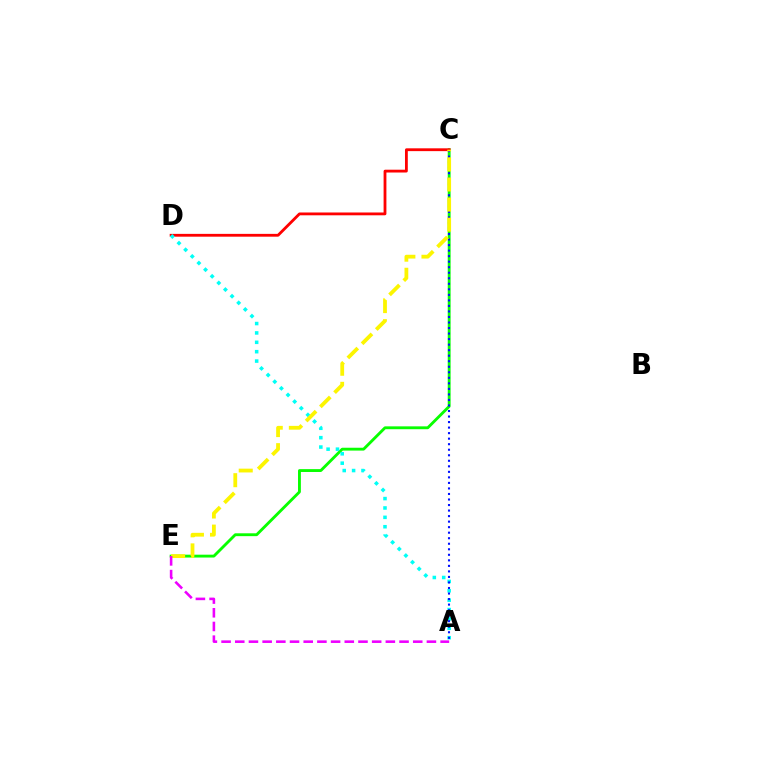{('C', 'E'): [{'color': '#08ff00', 'line_style': 'solid', 'thickness': 2.06}, {'color': '#fcf500', 'line_style': 'dashed', 'thickness': 2.73}], ('C', 'D'): [{'color': '#ff0000', 'line_style': 'solid', 'thickness': 2.02}], ('A', 'D'): [{'color': '#00fff6', 'line_style': 'dotted', 'thickness': 2.55}], ('A', 'C'): [{'color': '#0010ff', 'line_style': 'dotted', 'thickness': 1.5}], ('A', 'E'): [{'color': '#ee00ff', 'line_style': 'dashed', 'thickness': 1.86}]}